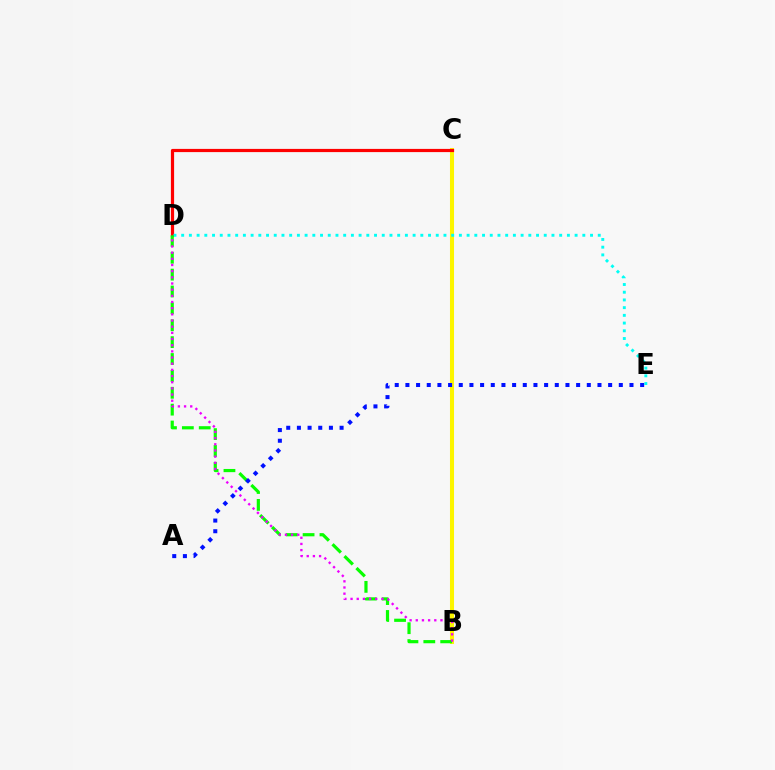{('B', 'C'): [{'color': '#fcf500', 'line_style': 'solid', 'thickness': 2.92}], ('C', 'D'): [{'color': '#ff0000', 'line_style': 'solid', 'thickness': 2.3}], ('D', 'E'): [{'color': '#00fff6', 'line_style': 'dotted', 'thickness': 2.1}], ('B', 'D'): [{'color': '#08ff00', 'line_style': 'dashed', 'thickness': 2.29}, {'color': '#ee00ff', 'line_style': 'dotted', 'thickness': 1.68}], ('A', 'E'): [{'color': '#0010ff', 'line_style': 'dotted', 'thickness': 2.9}]}